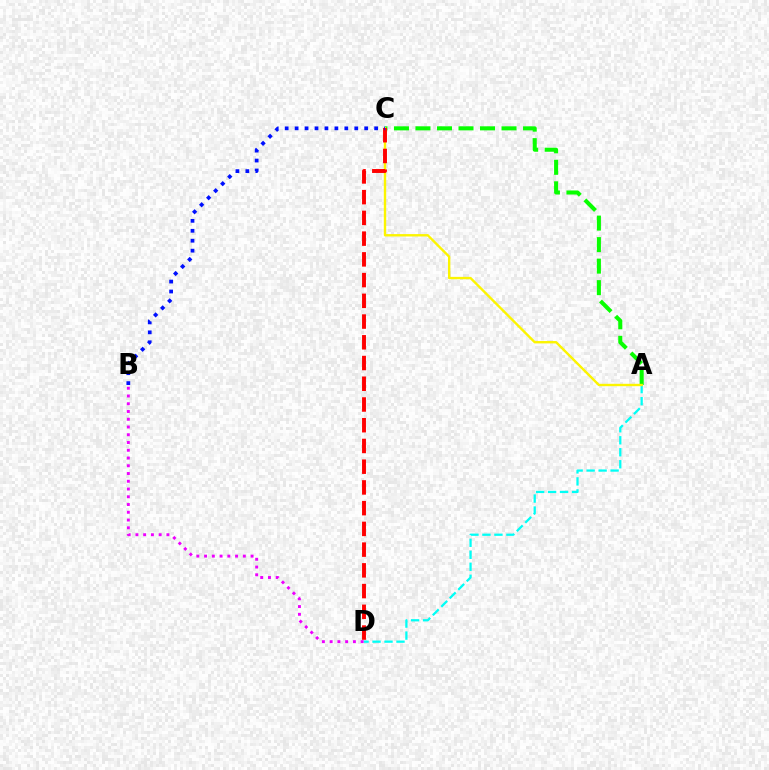{('A', 'D'): [{'color': '#00fff6', 'line_style': 'dashed', 'thickness': 1.63}], ('A', 'C'): [{'color': '#08ff00', 'line_style': 'dashed', 'thickness': 2.92}, {'color': '#fcf500', 'line_style': 'solid', 'thickness': 1.71}], ('B', 'D'): [{'color': '#ee00ff', 'line_style': 'dotted', 'thickness': 2.11}], ('C', 'D'): [{'color': '#ff0000', 'line_style': 'dashed', 'thickness': 2.82}], ('B', 'C'): [{'color': '#0010ff', 'line_style': 'dotted', 'thickness': 2.7}]}